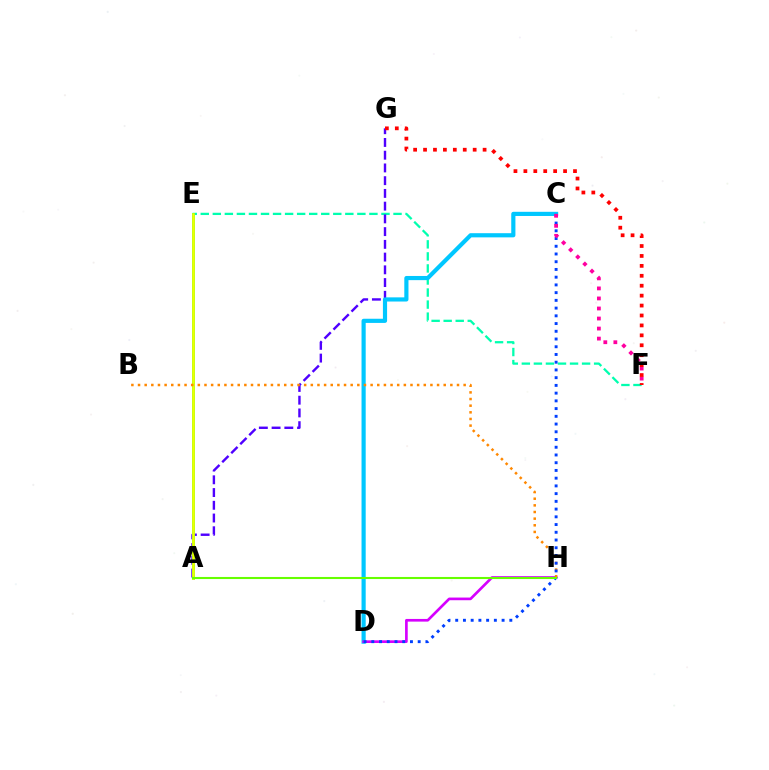{('E', 'F'): [{'color': '#00ffaf', 'line_style': 'dashed', 'thickness': 1.64}], ('A', 'G'): [{'color': '#4f00ff', 'line_style': 'dashed', 'thickness': 1.73}], ('C', 'D'): [{'color': '#00c7ff', 'line_style': 'solid', 'thickness': 3.0}, {'color': '#003fff', 'line_style': 'dotted', 'thickness': 2.1}], ('D', 'H'): [{'color': '#d600ff', 'line_style': 'solid', 'thickness': 1.92}], ('A', 'E'): [{'color': '#00ff27', 'line_style': 'solid', 'thickness': 1.9}, {'color': '#eeff00', 'line_style': 'solid', 'thickness': 1.89}], ('B', 'H'): [{'color': '#ff8800', 'line_style': 'dotted', 'thickness': 1.81}], ('C', 'F'): [{'color': '#ff00a0', 'line_style': 'dotted', 'thickness': 2.73}], ('A', 'H'): [{'color': '#66ff00', 'line_style': 'solid', 'thickness': 1.5}], ('F', 'G'): [{'color': '#ff0000', 'line_style': 'dotted', 'thickness': 2.7}]}